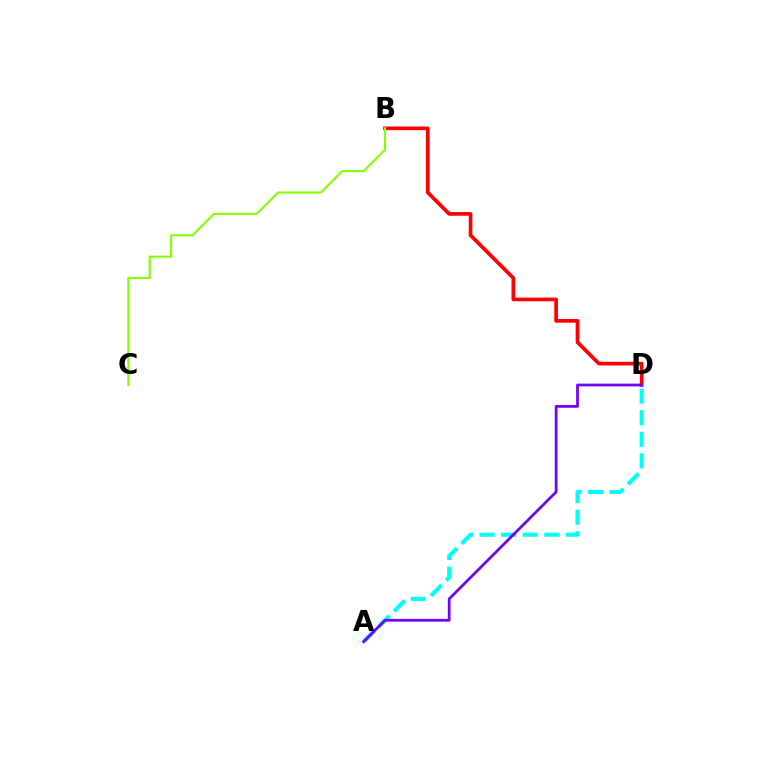{('B', 'D'): [{'color': '#ff0000', 'line_style': 'solid', 'thickness': 2.65}], ('B', 'C'): [{'color': '#84ff00', 'line_style': 'solid', 'thickness': 1.52}], ('A', 'D'): [{'color': '#00fff6', 'line_style': 'dashed', 'thickness': 2.93}, {'color': '#7200ff', 'line_style': 'solid', 'thickness': 1.98}]}